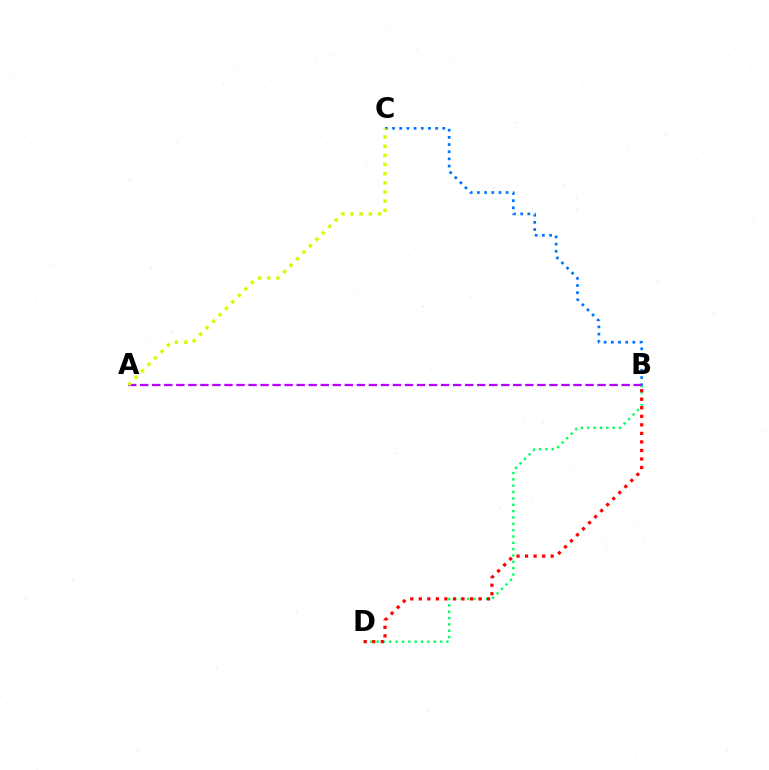{('B', 'D'): [{'color': '#00ff5c', 'line_style': 'dotted', 'thickness': 1.72}, {'color': '#ff0000', 'line_style': 'dotted', 'thickness': 2.32}], ('B', 'C'): [{'color': '#0074ff', 'line_style': 'dotted', 'thickness': 1.95}], ('A', 'B'): [{'color': '#b900ff', 'line_style': 'dashed', 'thickness': 1.63}], ('A', 'C'): [{'color': '#d1ff00', 'line_style': 'dotted', 'thickness': 2.49}]}